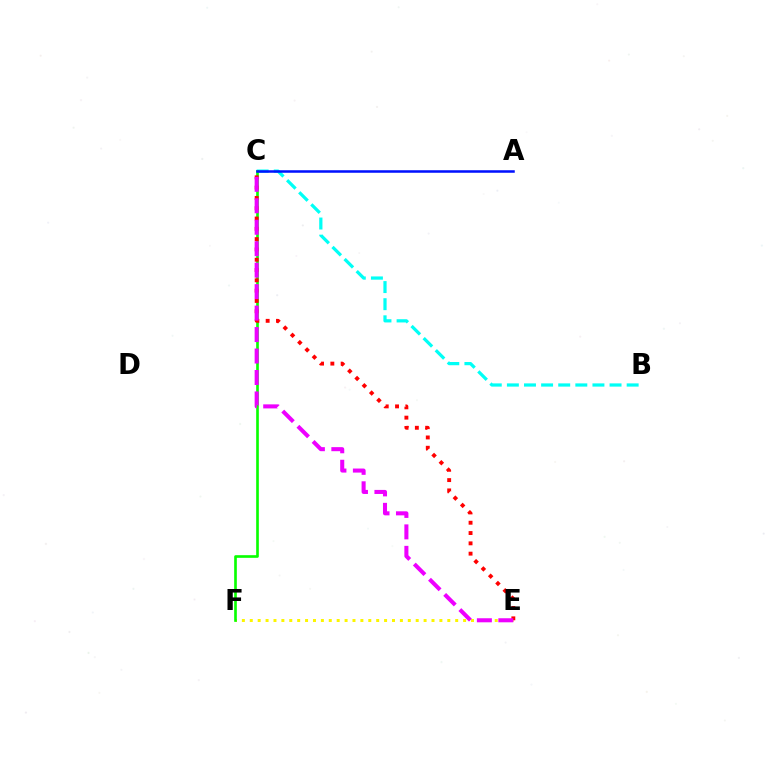{('E', 'F'): [{'color': '#fcf500', 'line_style': 'dotted', 'thickness': 2.15}], ('B', 'C'): [{'color': '#00fff6', 'line_style': 'dashed', 'thickness': 2.32}], ('C', 'F'): [{'color': '#08ff00', 'line_style': 'solid', 'thickness': 1.91}], ('A', 'C'): [{'color': '#0010ff', 'line_style': 'solid', 'thickness': 1.82}], ('C', 'E'): [{'color': '#ff0000', 'line_style': 'dotted', 'thickness': 2.8}, {'color': '#ee00ff', 'line_style': 'dashed', 'thickness': 2.92}]}